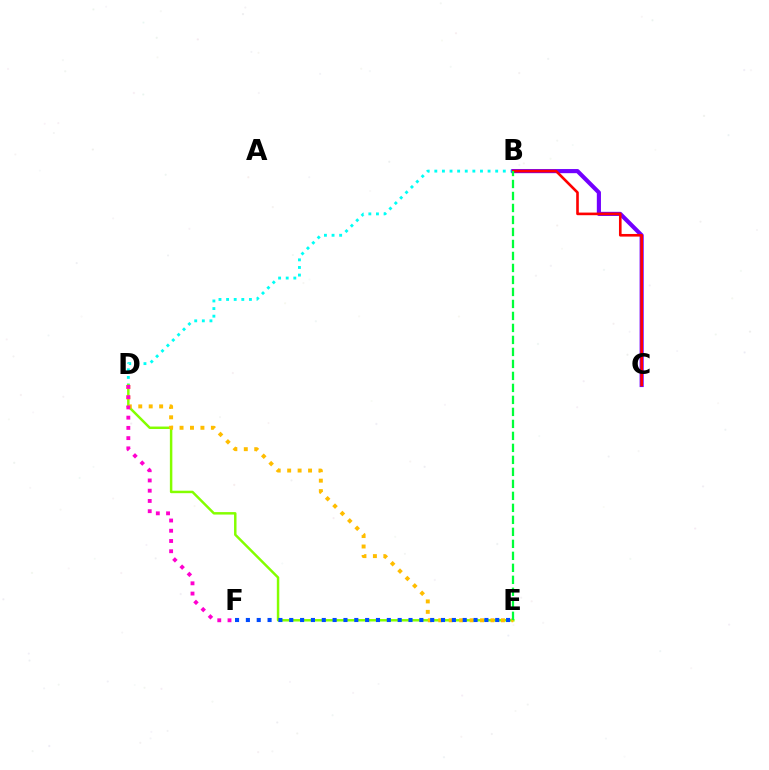{('B', 'D'): [{'color': '#00fff6', 'line_style': 'dotted', 'thickness': 2.07}], ('D', 'E'): [{'color': '#84ff00', 'line_style': 'solid', 'thickness': 1.78}, {'color': '#ffbd00', 'line_style': 'dotted', 'thickness': 2.84}], ('B', 'C'): [{'color': '#7200ff', 'line_style': 'solid', 'thickness': 2.97}, {'color': '#ff0000', 'line_style': 'solid', 'thickness': 1.89}], ('D', 'F'): [{'color': '#ff00cf', 'line_style': 'dotted', 'thickness': 2.78}], ('B', 'E'): [{'color': '#00ff39', 'line_style': 'dashed', 'thickness': 1.63}], ('E', 'F'): [{'color': '#004bff', 'line_style': 'dotted', 'thickness': 2.95}]}